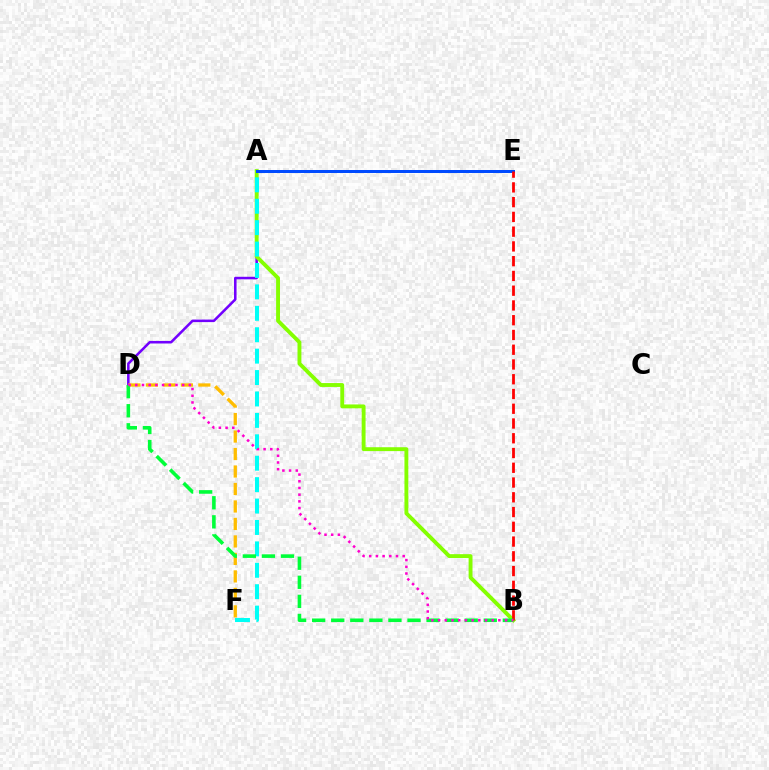{('A', 'D'): [{'color': '#7200ff', 'line_style': 'solid', 'thickness': 1.83}], ('A', 'B'): [{'color': '#84ff00', 'line_style': 'solid', 'thickness': 2.8}], ('A', 'E'): [{'color': '#004bff', 'line_style': 'solid', 'thickness': 2.16}], ('A', 'F'): [{'color': '#00fff6', 'line_style': 'dashed', 'thickness': 2.91}], ('B', 'E'): [{'color': '#ff0000', 'line_style': 'dashed', 'thickness': 2.0}], ('D', 'F'): [{'color': '#ffbd00', 'line_style': 'dashed', 'thickness': 2.37}], ('B', 'D'): [{'color': '#00ff39', 'line_style': 'dashed', 'thickness': 2.59}, {'color': '#ff00cf', 'line_style': 'dotted', 'thickness': 1.82}]}